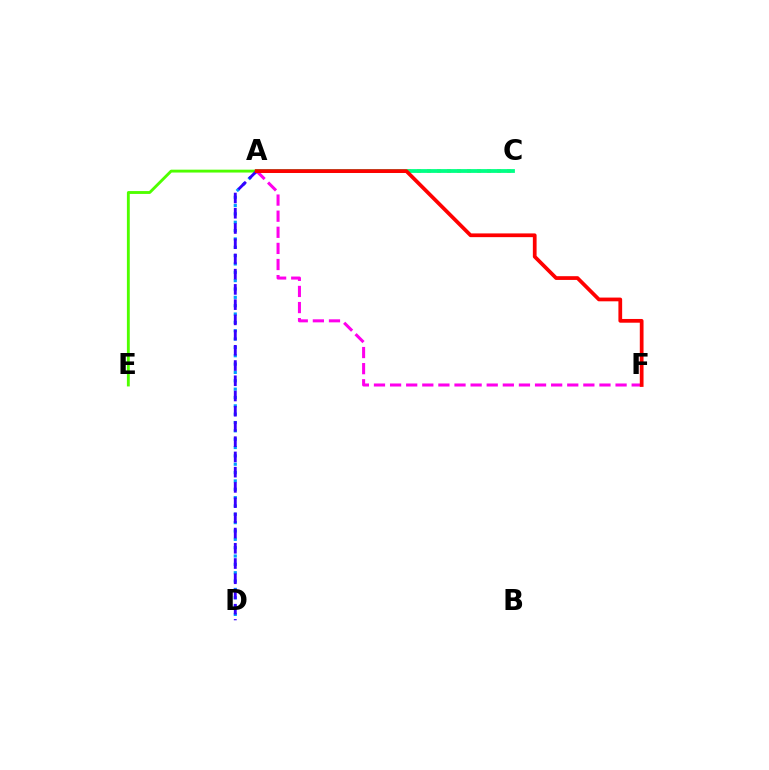{('A', 'C'): [{'color': '#ffd500', 'line_style': 'dotted', 'thickness': 2.72}, {'color': '#00ff86', 'line_style': 'solid', 'thickness': 2.73}], ('A', 'F'): [{'color': '#ff00ed', 'line_style': 'dashed', 'thickness': 2.19}, {'color': '#ff0000', 'line_style': 'solid', 'thickness': 2.69}], ('A', 'D'): [{'color': '#009eff', 'line_style': 'dotted', 'thickness': 2.27}, {'color': '#3700ff', 'line_style': 'dashed', 'thickness': 2.07}], ('A', 'E'): [{'color': '#4fff00', 'line_style': 'solid', 'thickness': 2.06}]}